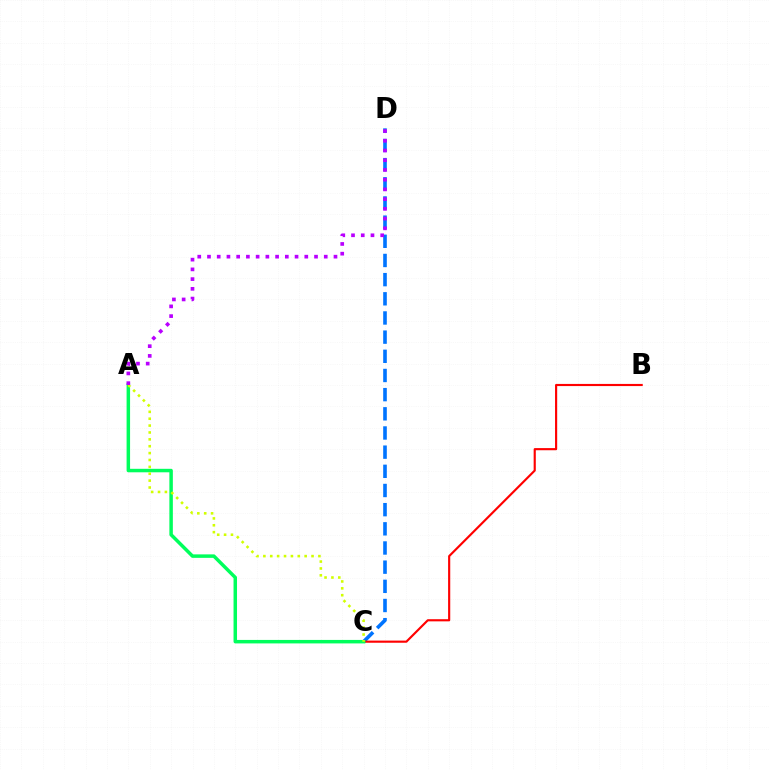{('C', 'D'): [{'color': '#0074ff', 'line_style': 'dashed', 'thickness': 2.6}], ('B', 'C'): [{'color': '#ff0000', 'line_style': 'solid', 'thickness': 1.55}], ('A', 'C'): [{'color': '#00ff5c', 'line_style': 'solid', 'thickness': 2.51}, {'color': '#d1ff00', 'line_style': 'dotted', 'thickness': 1.87}], ('A', 'D'): [{'color': '#b900ff', 'line_style': 'dotted', 'thickness': 2.64}]}